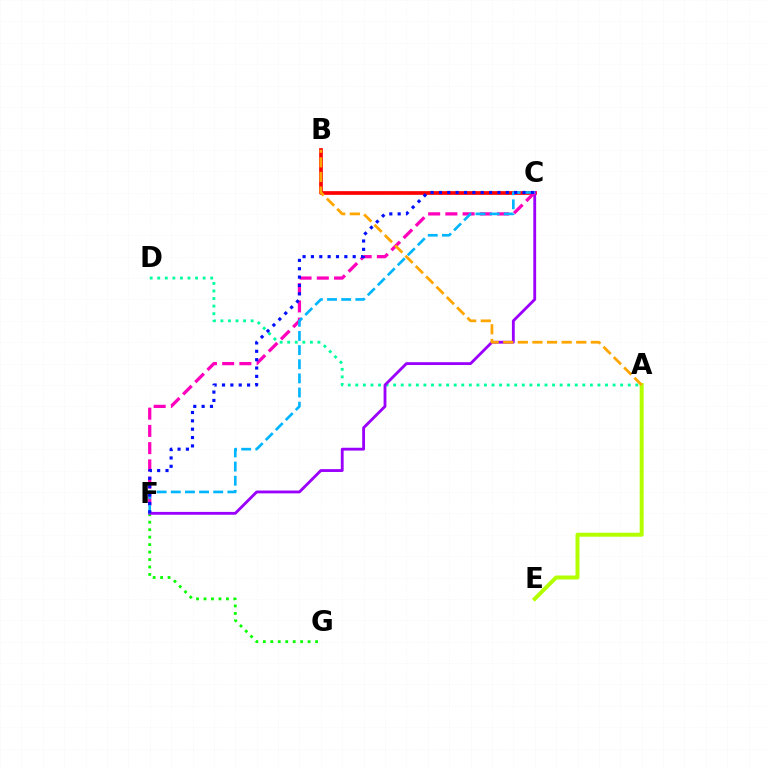{('B', 'C'): [{'color': '#ff0000', 'line_style': 'solid', 'thickness': 2.66}], ('F', 'G'): [{'color': '#08ff00', 'line_style': 'dotted', 'thickness': 2.03}], ('A', 'E'): [{'color': '#b3ff00', 'line_style': 'solid', 'thickness': 2.86}], ('A', 'D'): [{'color': '#00ff9d', 'line_style': 'dotted', 'thickness': 2.06}], ('C', 'F'): [{'color': '#9b00ff', 'line_style': 'solid', 'thickness': 2.04}, {'color': '#ff00bd', 'line_style': 'dashed', 'thickness': 2.34}, {'color': '#00b5ff', 'line_style': 'dashed', 'thickness': 1.92}, {'color': '#0010ff', 'line_style': 'dotted', 'thickness': 2.27}], ('A', 'B'): [{'color': '#ffa500', 'line_style': 'dashed', 'thickness': 1.98}]}